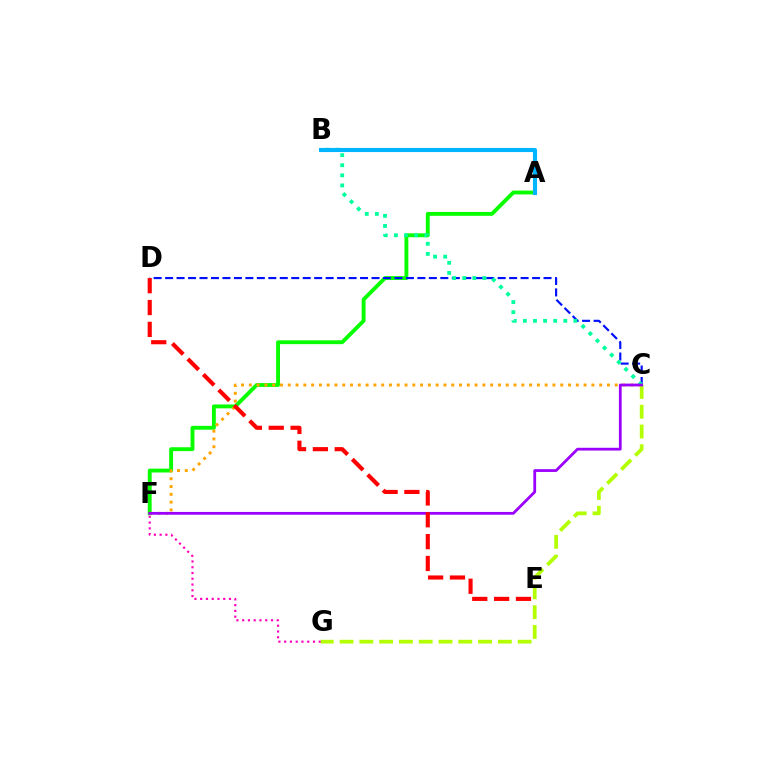{('A', 'F'): [{'color': '#08ff00', 'line_style': 'solid', 'thickness': 2.78}], ('C', 'F'): [{'color': '#ffa500', 'line_style': 'dotted', 'thickness': 2.12}, {'color': '#9b00ff', 'line_style': 'solid', 'thickness': 2.0}], ('C', 'D'): [{'color': '#0010ff', 'line_style': 'dashed', 'thickness': 1.56}], ('B', 'C'): [{'color': '#00ff9d', 'line_style': 'dotted', 'thickness': 2.74}], ('A', 'B'): [{'color': '#00b5ff', 'line_style': 'solid', 'thickness': 2.96}], ('F', 'G'): [{'color': '#ff00bd', 'line_style': 'dotted', 'thickness': 1.57}], ('C', 'G'): [{'color': '#b3ff00', 'line_style': 'dashed', 'thickness': 2.69}], ('D', 'E'): [{'color': '#ff0000', 'line_style': 'dashed', 'thickness': 2.97}]}